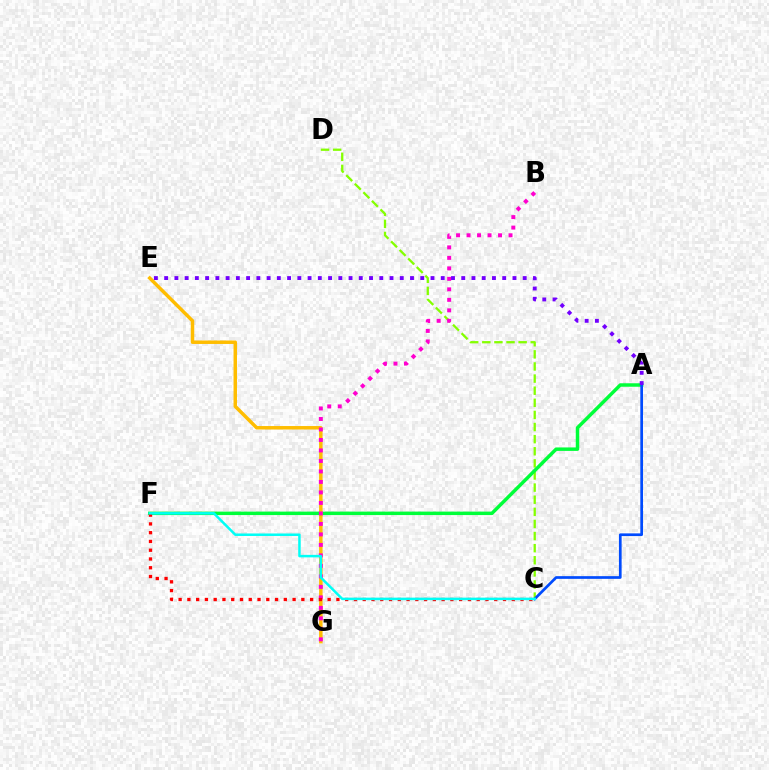{('C', 'D'): [{'color': '#84ff00', 'line_style': 'dashed', 'thickness': 1.65}], ('A', 'F'): [{'color': '#00ff39', 'line_style': 'solid', 'thickness': 2.5}], ('E', 'G'): [{'color': '#ffbd00', 'line_style': 'solid', 'thickness': 2.51}], ('B', 'G'): [{'color': '#ff00cf', 'line_style': 'dotted', 'thickness': 2.85}], ('C', 'F'): [{'color': '#ff0000', 'line_style': 'dotted', 'thickness': 2.38}, {'color': '#00fff6', 'line_style': 'solid', 'thickness': 1.8}], ('A', 'C'): [{'color': '#004bff', 'line_style': 'solid', 'thickness': 1.94}], ('A', 'E'): [{'color': '#7200ff', 'line_style': 'dotted', 'thickness': 2.78}]}